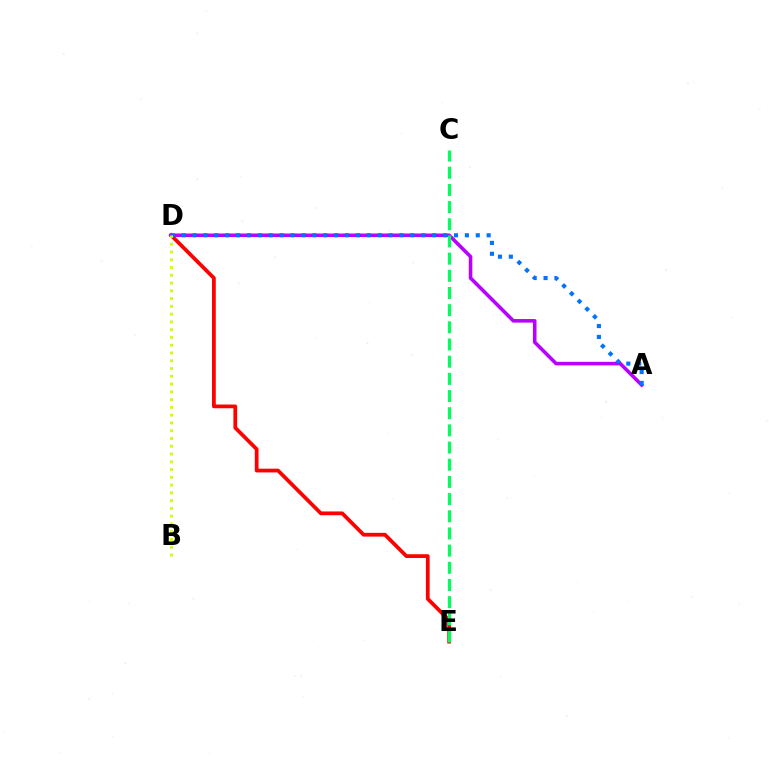{('D', 'E'): [{'color': '#ff0000', 'line_style': 'solid', 'thickness': 2.7}], ('A', 'D'): [{'color': '#b900ff', 'line_style': 'solid', 'thickness': 2.57}, {'color': '#0074ff', 'line_style': 'dotted', 'thickness': 2.96}], ('C', 'E'): [{'color': '#00ff5c', 'line_style': 'dashed', 'thickness': 2.33}], ('B', 'D'): [{'color': '#d1ff00', 'line_style': 'dotted', 'thickness': 2.11}]}